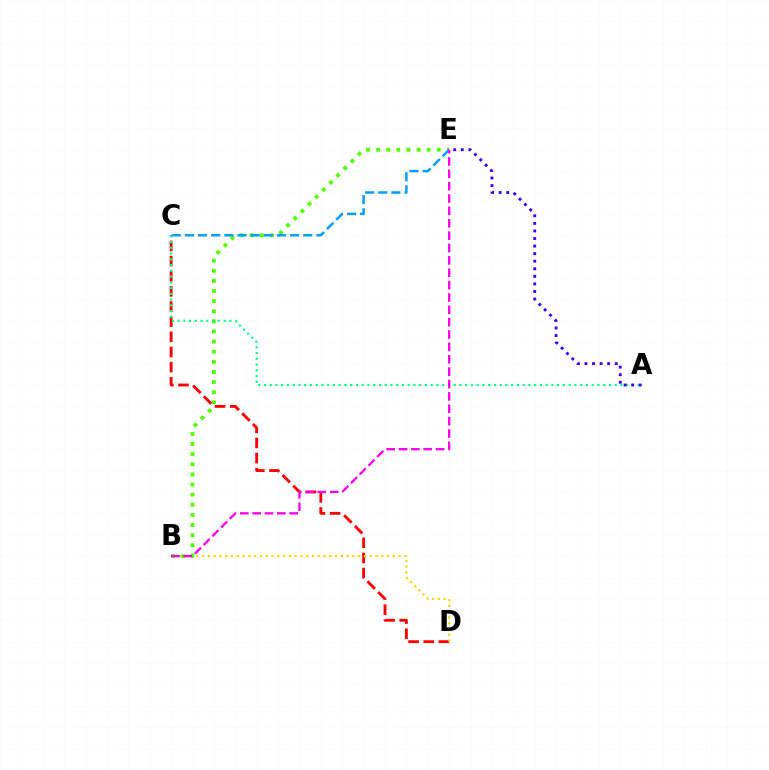{('C', 'D'): [{'color': '#ff0000', 'line_style': 'dashed', 'thickness': 2.06}], ('B', 'D'): [{'color': '#ffd500', 'line_style': 'dotted', 'thickness': 1.57}], ('B', 'E'): [{'color': '#4fff00', 'line_style': 'dotted', 'thickness': 2.75}, {'color': '#ff00ed', 'line_style': 'dashed', 'thickness': 1.68}], ('A', 'C'): [{'color': '#00ff86', 'line_style': 'dotted', 'thickness': 1.56}], ('A', 'E'): [{'color': '#3700ff', 'line_style': 'dotted', 'thickness': 2.06}], ('C', 'E'): [{'color': '#009eff', 'line_style': 'dashed', 'thickness': 1.79}]}